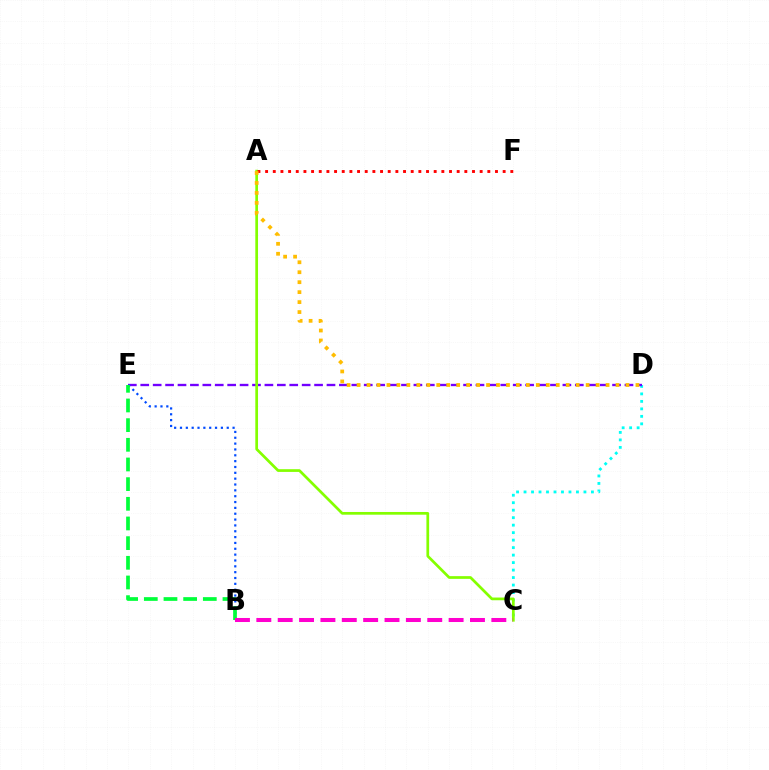{('C', 'D'): [{'color': '#00fff6', 'line_style': 'dotted', 'thickness': 2.03}], ('D', 'E'): [{'color': '#7200ff', 'line_style': 'dashed', 'thickness': 1.69}], ('B', 'E'): [{'color': '#004bff', 'line_style': 'dotted', 'thickness': 1.59}, {'color': '#00ff39', 'line_style': 'dashed', 'thickness': 2.67}], ('A', 'C'): [{'color': '#84ff00', 'line_style': 'solid', 'thickness': 1.96}], ('A', 'F'): [{'color': '#ff0000', 'line_style': 'dotted', 'thickness': 2.08}], ('B', 'C'): [{'color': '#ff00cf', 'line_style': 'dashed', 'thickness': 2.9}], ('A', 'D'): [{'color': '#ffbd00', 'line_style': 'dotted', 'thickness': 2.71}]}